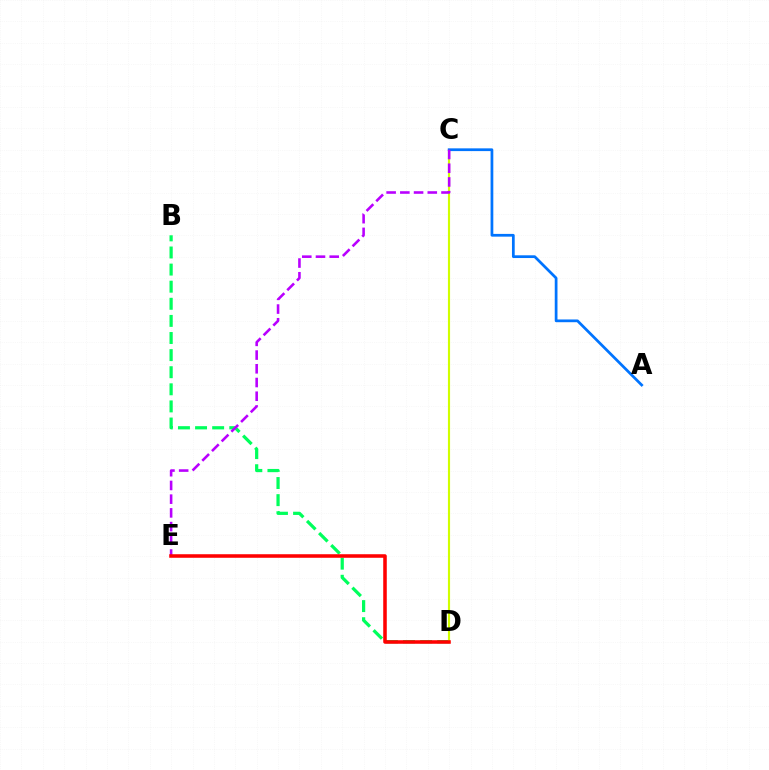{('B', 'D'): [{'color': '#00ff5c', 'line_style': 'dashed', 'thickness': 2.32}], ('C', 'D'): [{'color': '#d1ff00', 'line_style': 'solid', 'thickness': 1.55}], ('A', 'C'): [{'color': '#0074ff', 'line_style': 'solid', 'thickness': 1.97}], ('C', 'E'): [{'color': '#b900ff', 'line_style': 'dashed', 'thickness': 1.86}], ('D', 'E'): [{'color': '#ff0000', 'line_style': 'solid', 'thickness': 2.55}]}